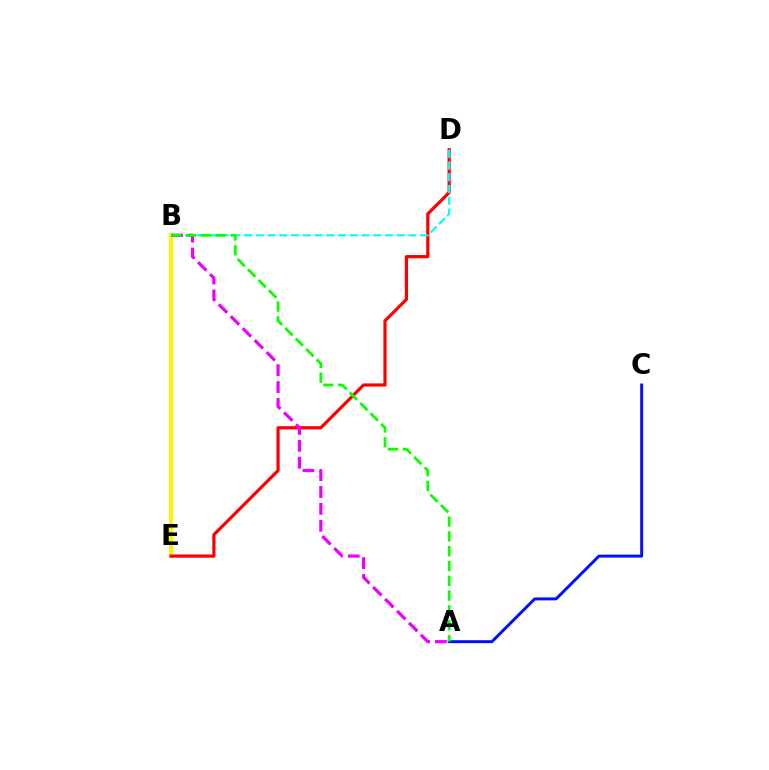{('B', 'E'): [{'color': '#fcf500', 'line_style': 'solid', 'thickness': 2.93}], ('D', 'E'): [{'color': '#ff0000', 'line_style': 'solid', 'thickness': 2.3}], ('A', 'C'): [{'color': '#0010ff', 'line_style': 'solid', 'thickness': 2.13}], ('B', 'D'): [{'color': '#00fff6', 'line_style': 'dashed', 'thickness': 1.59}], ('A', 'B'): [{'color': '#ee00ff', 'line_style': 'dashed', 'thickness': 2.3}, {'color': '#08ff00', 'line_style': 'dashed', 'thickness': 2.01}]}